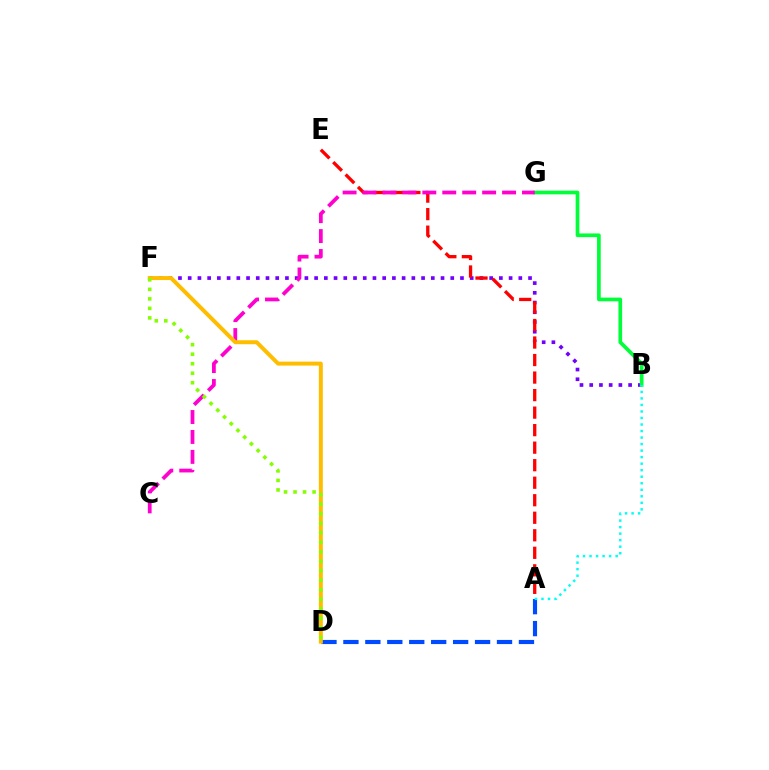{('B', 'F'): [{'color': '#7200ff', 'line_style': 'dotted', 'thickness': 2.64}], ('B', 'G'): [{'color': '#00ff39', 'line_style': 'solid', 'thickness': 2.66}], ('A', 'D'): [{'color': '#004bff', 'line_style': 'dashed', 'thickness': 2.98}], ('A', 'E'): [{'color': '#ff0000', 'line_style': 'dashed', 'thickness': 2.38}], ('C', 'G'): [{'color': '#ff00cf', 'line_style': 'dashed', 'thickness': 2.71}], ('D', 'F'): [{'color': '#ffbd00', 'line_style': 'solid', 'thickness': 2.86}, {'color': '#84ff00', 'line_style': 'dotted', 'thickness': 2.58}], ('A', 'B'): [{'color': '#00fff6', 'line_style': 'dotted', 'thickness': 1.77}]}